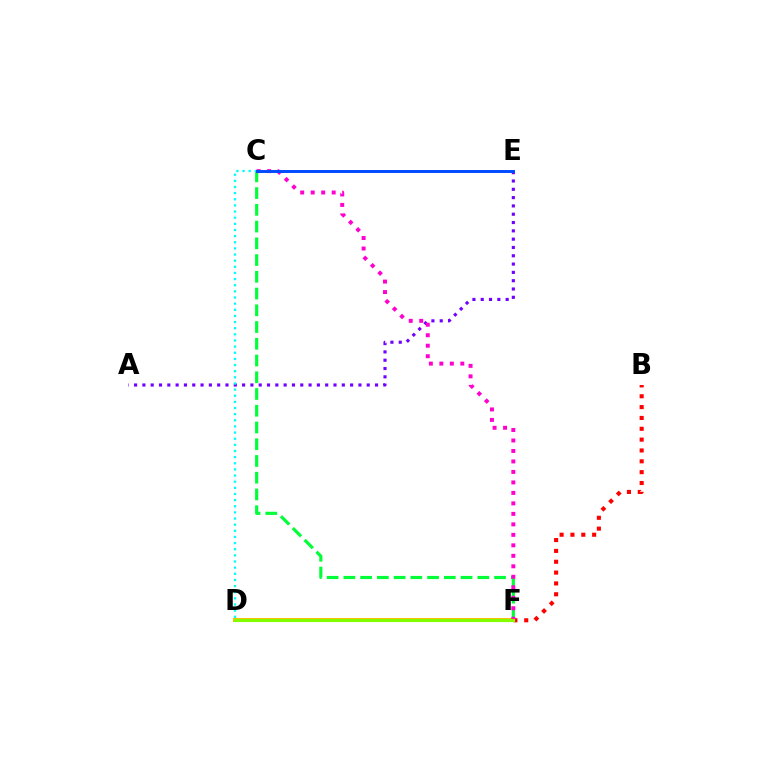{('A', 'E'): [{'color': '#7200ff', 'line_style': 'dotted', 'thickness': 2.26}], ('B', 'F'): [{'color': '#ff0000', 'line_style': 'dotted', 'thickness': 2.95}], ('D', 'F'): [{'color': '#ffbd00', 'line_style': 'solid', 'thickness': 2.88}, {'color': '#84ff00', 'line_style': 'solid', 'thickness': 2.26}], ('C', 'F'): [{'color': '#00ff39', 'line_style': 'dashed', 'thickness': 2.27}, {'color': '#ff00cf', 'line_style': 'dotted', 'thickness': 2.85}], ('C', 'D'): [{'color': '#00fff6', 'line_style': 'dotted', 'thickness': 1.67}], ('C', 'E'): [{'color': '#004bff', 'line_style': 'solid', 'thickness': 2.13}]}